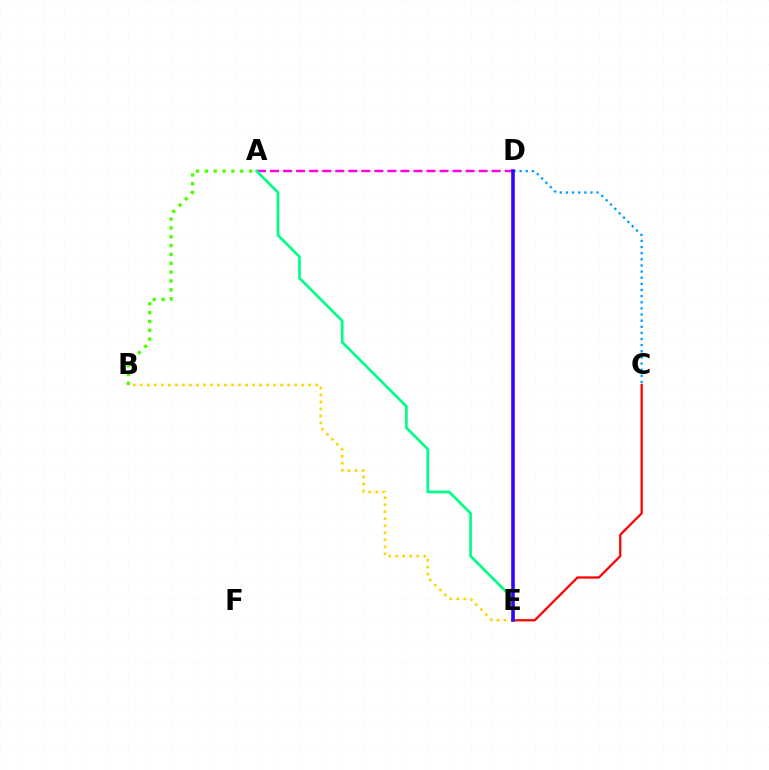{('C', 'D'): [{'color': '#009eff', 'line_style': 'dotted', 'thickness': 1.67}], ('A', 'D'): [{'color': '#ff00ed', 'line_style': 'dashed', 'thickness': 1.77}], ('C', 'E'): [{'color': '#ff0000', 'line_style': 'solid', 'thickness': 1.63}], ('A', 'B'): [{'color': '#4fff00', 'line_style': 'dotted', 'thickness': 2.4}], ('B', 'E'): [{'color': '#ffd500', 'line_style': 'dotted', 'thickness': 1.91}], ('A', 'E'): [{'color': '#00ff86', 'line_style': 'solid', 'thickness': 1.96}], ('D', 'E'): [{'color': '#3700ff', 'line_style': 'solid', 'thickness': 2.58}]}